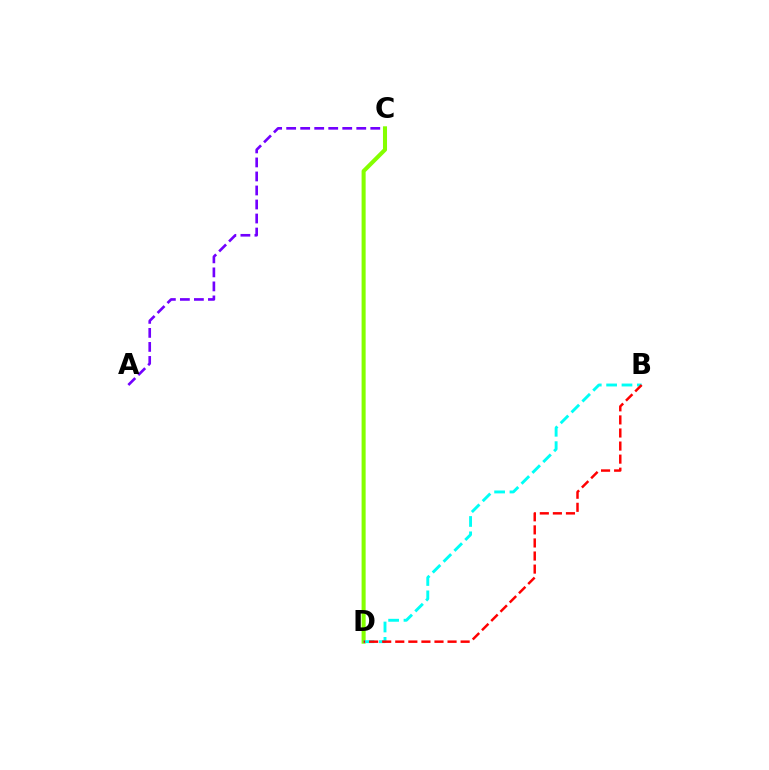{('A', 'C'): [{'color': '#7200ff', 'line_style': 'dashed', 'thickness': 1.9}], ('C', 'D'): [{'color': '#84ff00', 'line_style': 'solid', 'thickness': 2.92}], ('B', 'D'): [{'color': '#00fff6', 'line_style': 'dashed', 'thickness': 2.09}, {'color': '#ff0000', 'line_style': 'dashed', 'thickness': 1.78}]}